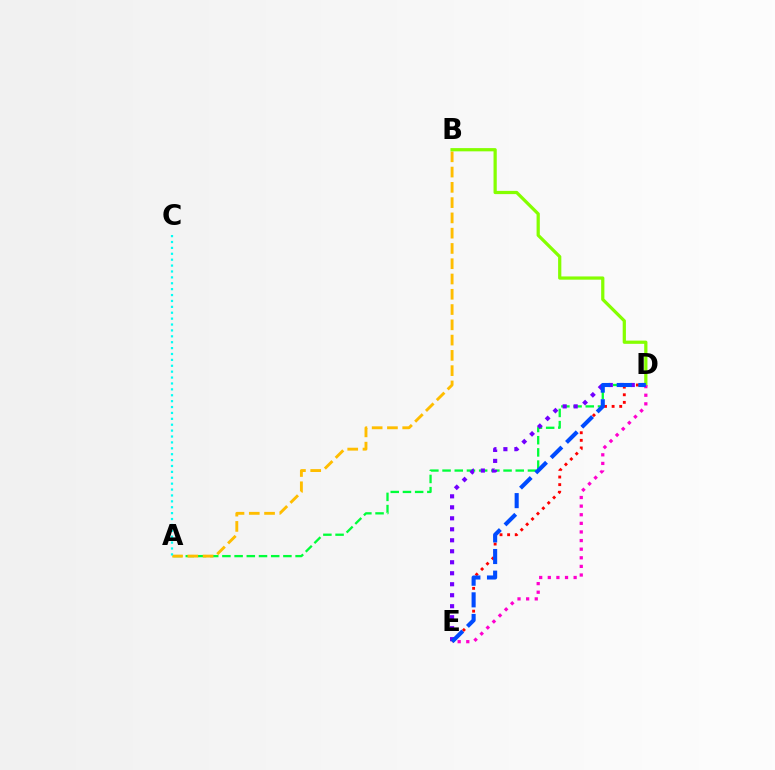{('A', 'D'): [{'color': '#00ff39', 'line_style': 'dashed', 'thickness': 1.66}], ('D', 'E'): [{'color': '#7200ff', 'line_style': 'dotted', 'thickness': 2.99}, {'color': '#ff0000', 'line_style': 'dotted', 'thickness': 2.07}, {'color': '#ff00cf', 'line_style': 'dotted', 'thickness': 2.34}, {'color': '#004bff', 'line_style': 'dashed', 'thickness': 2.94}], ('A', 'B'): [{'color': '#ffbd00', 'line_style': 'dashed', 'thickness': 2.08}], ('A', 'C'): [{'color': '#00fff6', 'line_style': 'dotted', 'thickness': 1.6}], ('B', 'D'): [{'color': '#84ff00', 'line_style': 'solid', 'thickness': 2.32}]}